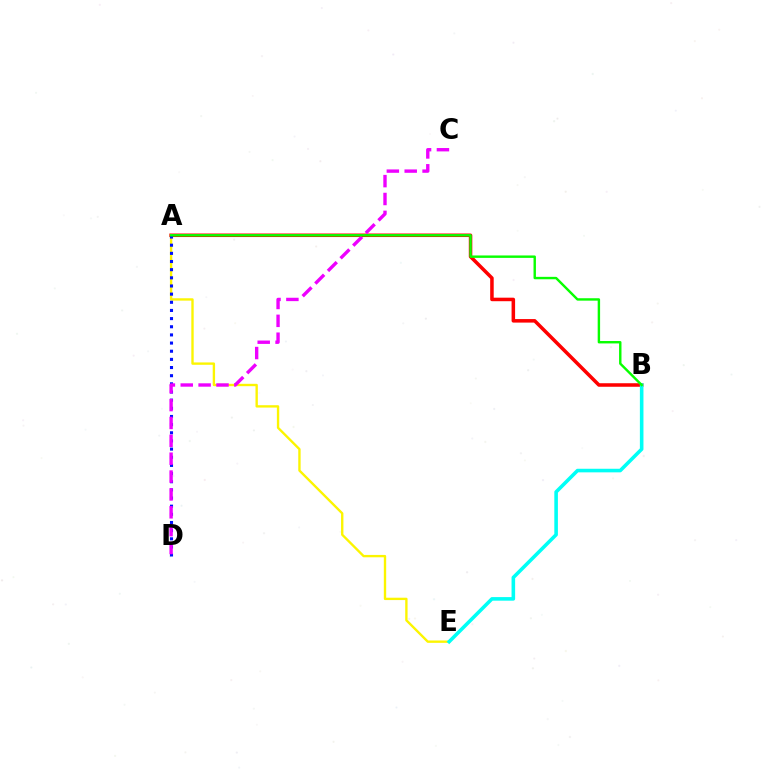{('A', 'B'): [{'color': '#ff0000', 'line_style': 'solid', 'thickness': 2.54}, {'color': '#08ff00', 'line_style': 'solid', 'thickness': 1.74}], ('A', 'E'): [{'color': '#fcf500', 'line_style': 'solid', 'thickness': 1.7}], ('B', 'E'): [{'color': '#00fff6', 'line_style': 'solid', 'thickness': 2.58}], ('A', 'D'): [{'color': '#0010ff', 'line_style': 'dotted', 'thickness': 2.22}], ('C', 'D'): [{'color': '#ee00ff', 'line_style': 'dashed', 'thickness': 2.43}]}